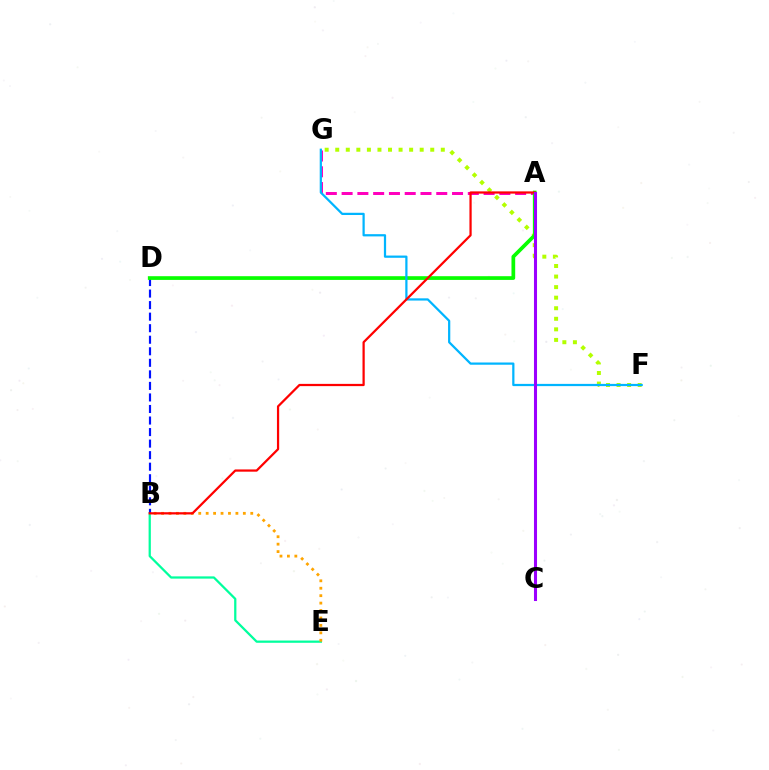{('A', 'G'): [{'color': '#ff00bd', 'line_style': 'dashed', 'thickness': 2.14}], ('F', 'G'): [{'color': '#b3ff00', 'line_style': 'dotted', 'thickness': 2.87}, {'color': '#00b5ff', 'line_style': 'solid', 'thickness': 1.61}], ('B', 'E'): [{'color': '#00ff9d', 'line_style': 'solid', 'thickness': 1.62}, {'color': '#ffa500', 'line_style': 'dotted', 'thickness': 2.02}], ('B', 'D'): [{'color': '#0010ff', 'line_style': 'dashed', 'thickness': 1.57}], ('A', 'D'): [{'color': '#08ff00', 'line_style': 'solid', 'thickness': 2.68}], ('A', 'B'): [{'color': '#ff0000', 'line_style': 'solid', 'thickness': 1.61}], ('A', 'C'): [{'color': '#9b00ff', 'line_style': 'solid', 'thickness': 2.2}]}